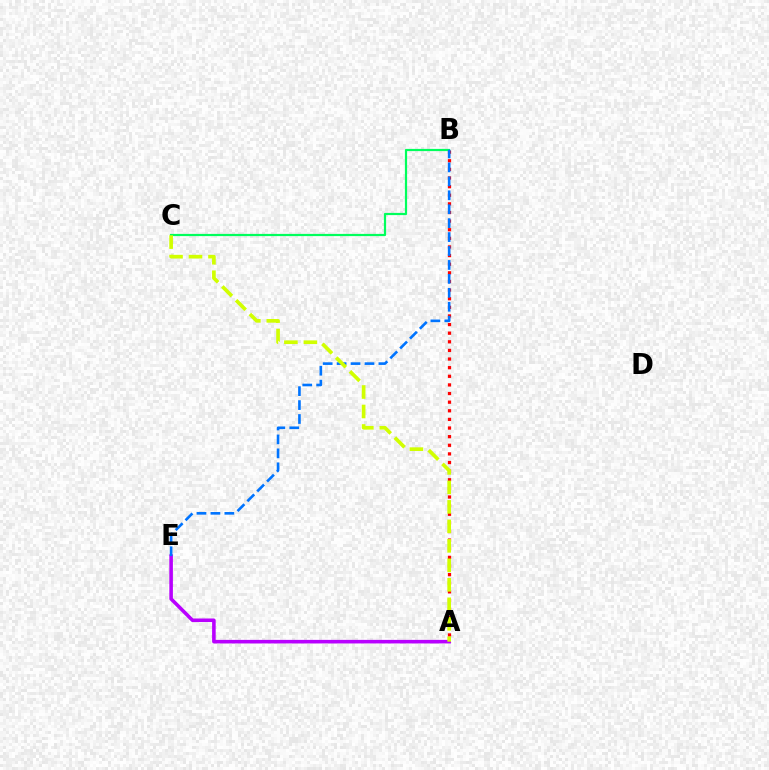{('A', 'B'): [{'color': '#ff0000', 'line_style': 'dotted', 'thickness': 2.34}], ('A', 'E'): [{'color': '#b900ff', 'line_style': 'solid', 'thickness': 2.57}], ('B', 'C'): [{'color': '#00ff5c', 'line_style': 'solid', 'thickness': 1.59}], ('B', 'E'): [{'color': '#0074ff', 'line_style': 'dashed', 'thickness': 1.89}], ('A', 'C'): [{'color': '#d1ff00', 'line_style': 'dashed', 'thickness': 2.65}]}